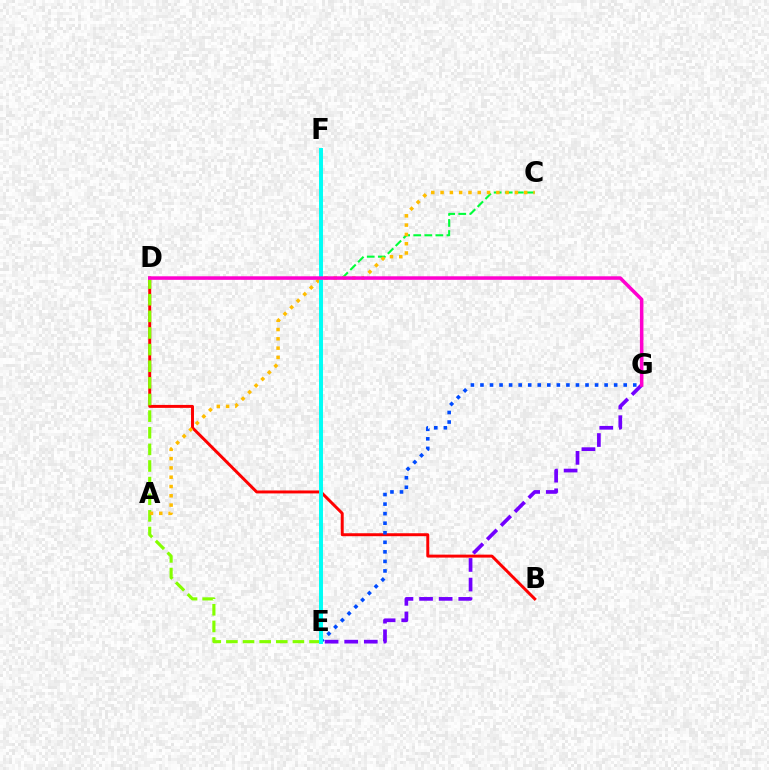{('B', 'D'): [{'color': '#ff0000', 'line_style': 'solid', 'thickness': 2.13}], ('C', 'D'): [{'color': '#00ff39', 'line_style': 'dashed', 'thickness': 1.5}], ('D', 'E'): [{'color': '#84ff00', 'line_style': 'dashed', 'thickness': 2.26}], ('A', 'C'): [{'color': '#ffbd00', 'line_style': 'dotted', 'thickness': 2.53}], ('E', 'G'): [{'color': '#7200ff', 'line_style': 'dashed', 'thickness': 2.66}, {'color': '#004bff', 'line_style': 'dotted', 'thickness': 2.59}], ('E', 'F'): [{'color': '#00fff6', 'line_style': 'solid', 'thickness': 2.85}], ('D', 'G'): [{'color': '#ff00cf', 'line_style': 'solid', 'thickness': 2.53}]}